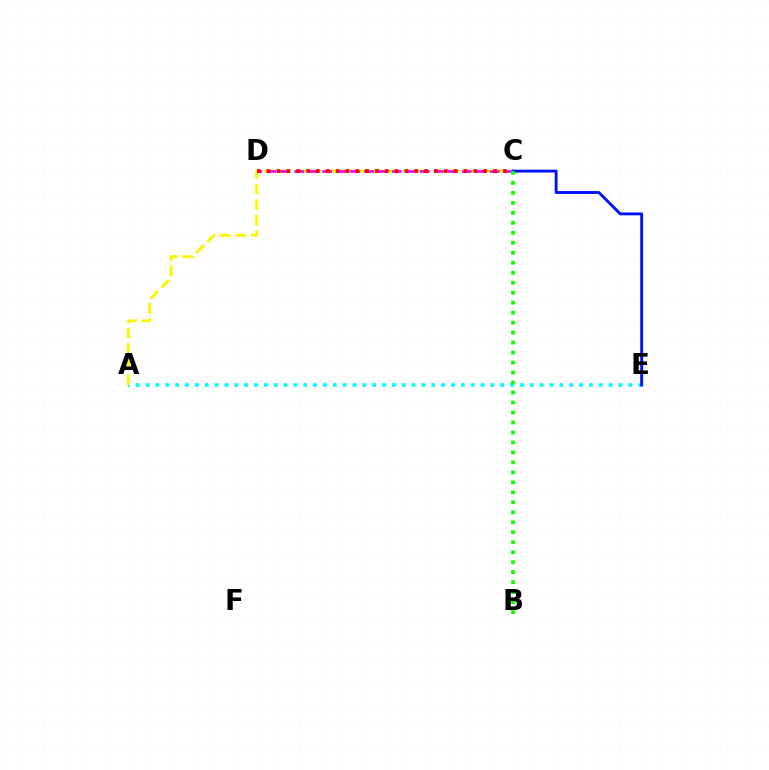{('A', 'E'): [{'color': '#00fff6', 'line_style': 'dotted', 'thickness': 2.68}], ('A', 'C'): [{'color': '#fcf500', 'line_style': 'dashed', 'thickness': 2.1}], ('C', 'D'): [{'color': '#ee00ff', 'line_style': 'dashed', 'thickness': 1.9}, {'color': '#ff0000', 'line_style': 'dotted', 'thickness': 2.67}], ('C', 'E'): [{'color': '#0010ff', 'line_style': 'solid', 'thickness': 2.07}], ('B', 'C'): [{'color': '#08ff00', 'line_style': 'dotted', 'thickness': 2.71}]}